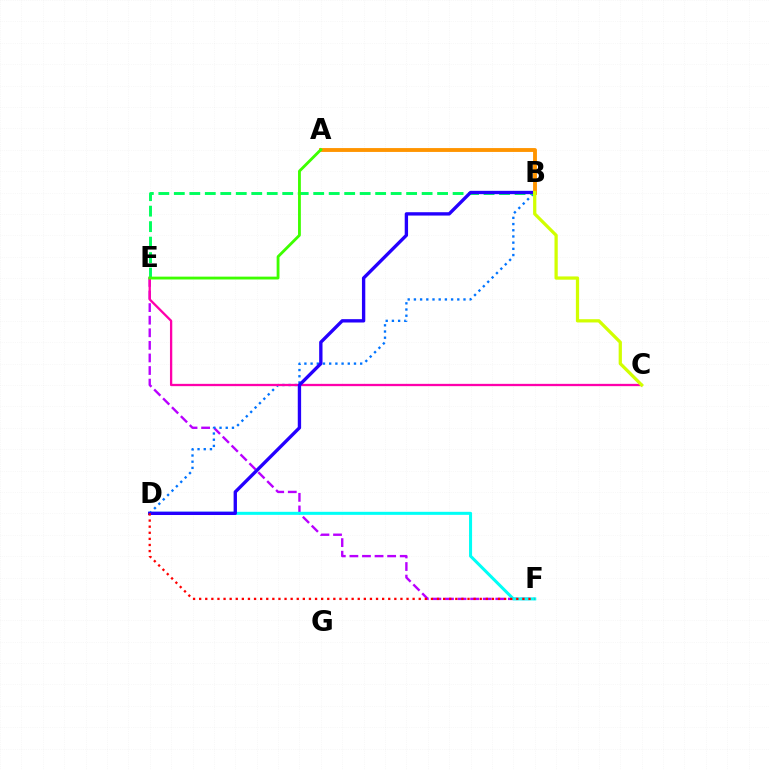{('E', 'F'): [{'color': '#b900ff', 'line_style': 'dashed', 'thickness': 1.71}], ('B', 'D'): [{'color': '#0074ff', 'line_style': 'dotted', 'thickness': 1.68}, {'color': '#2500ff', 'line_style': 'solid', 'thickness': 2.41}], ('B', 'E'): [{'color': '#00ff5c', 'line_style': 'dashed', 'thickness': 2.1}], ('C', 'E'): [{'color': '#ff00ac', 'line_style': 'solid', 'thickness': 1.66}], ('D', 'F'): [{'color': '#00fff6', 'line_style': 'solid', 'thickness': 2.19}, {'color': '#ff0000', 'line_style': 'dotted', 'thickness': 1.66}], ('A', 'B'): [{'color': '#ff9400', 'line_style': 'solid', 'thickness': 2.79}], ('B', 'C'): [{'color': '#d1ff00', 'line_style': 'solid', 'thickness': 2.34}], ('A', 'E'): [{'color': '#3dff00', 'line_style': 'solid', 'thickness': 2.03}]}